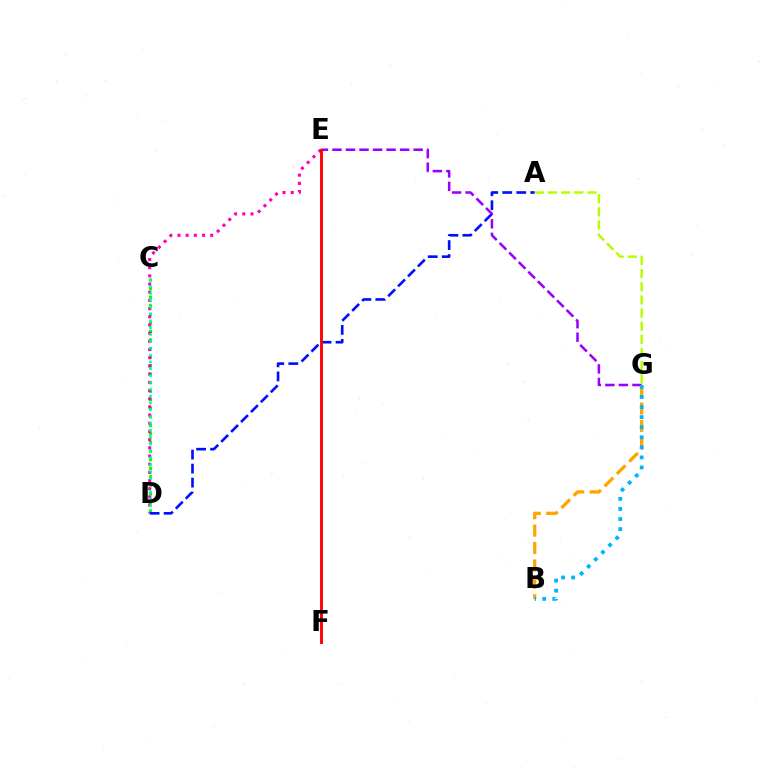{('B', 'G'): [{'color': '#ffa500', 'line_style': 'dashed', 'thickness': 2.36}, {'color': '#00b5ff', 'line_style': 'dotted', 'thickness': 2.74}], ('C', 'D'): [{'color': '#08ff00', 'line_style': 'dotted', 'thickness': 2.32}, {'color': '#00ff9d', 'line_style': 'dotted', 'thickness': 1.86}], ('D', 'E'): [{'color': '#ff00bd', 'line_style': 'dotted', 'thickness': 2.22}], ('A', 'D'): [{'color': '#0010ff', 'line_style': 'dashed', 'thickness': 1.9}], ('E', 'G'): [{'color': '#9b00ff', 'line_style': 'dashed', 'thickness': 1.84}], ('E', 'F'): [{'color': '#ff0000', 'line_style': 'solid', 'thickness': 2.08}], ('A', 'G'): [{'color': '#b3ff00', 'line_style': 'dashed', 'thickness': 1.79}]}